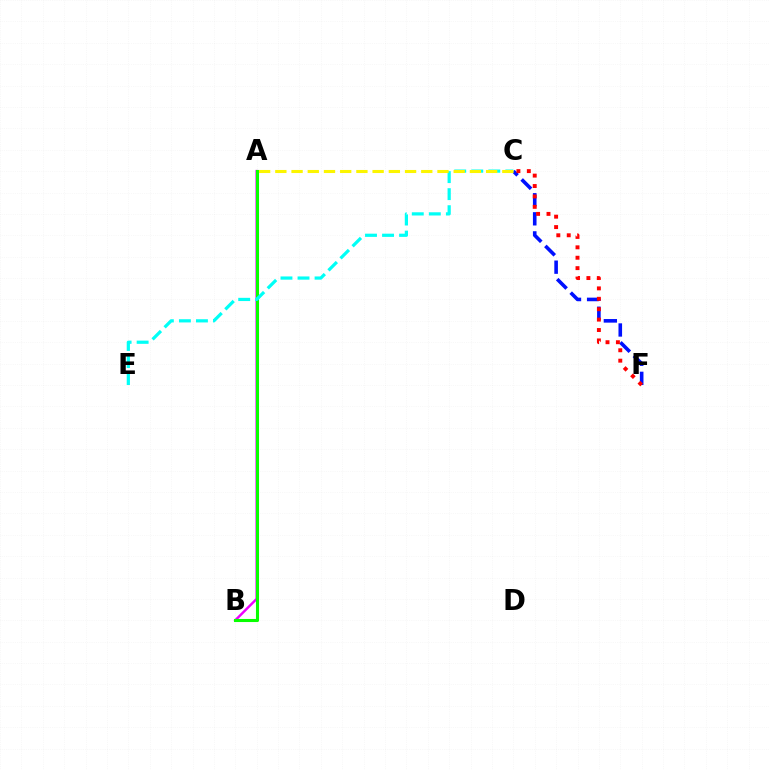{('C', 'F'): [{'color': '#0010ff', 'line_style': 'dashed', 'thickness': 2.59}, {'color': '#ff0000', 'line_style': 'dotted', 'thickness': 2.83}], ('A', 'B'): [{'color': '#ee00ff', 'line_style': 'solid', 'thickness': 1.75}, {'color': '#08ff00', 'line_style': 'solid', 'thickness': 2.22}], ('C', 'E'): [{'color': '#00fff6', 'line_style': 'dashed', 'thickness': 2.32}], ('A', 'C'): [{'color': '#fcf500', 'line_style': 'dashed', 'thickness': 2.2}]}